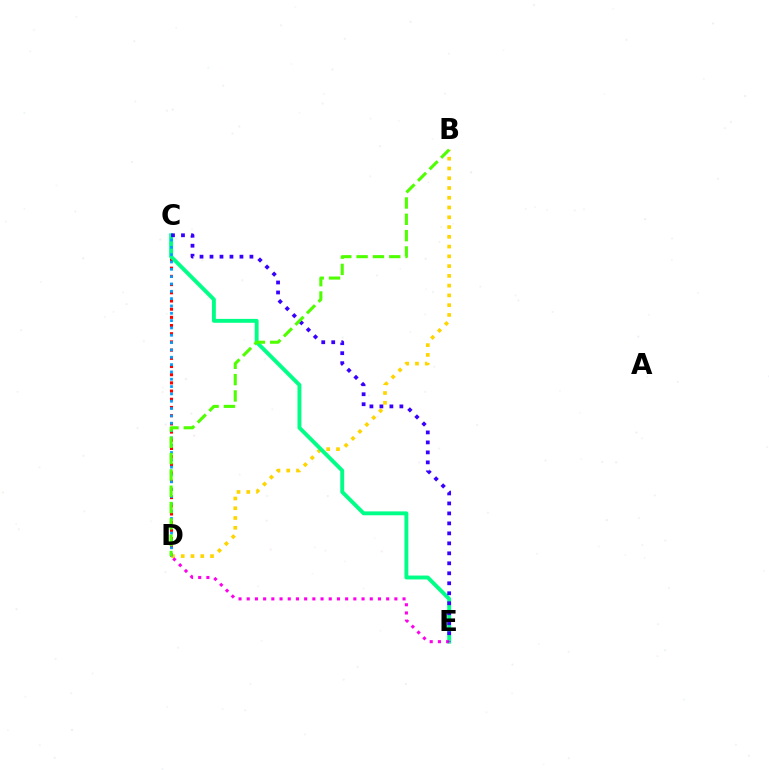{('C', 'D'): [{'color': '#ff0000', 'line_style': 'dotted', 'thickness': 2.23}, {'color': '#009eff', 'line_style': 'dotted', 'thickness': 1.99}], ('B', 'D'): [{'color': '#ffd500', 'line_style': 'dotted', 'thickness': 2.65}, {'color': '#4fff00', 'line_style': 'dashed', 'thickness': 2.22}], ('C', 'E'): [{'color': '#00ff86', 'line_style': 'solid', 'thickness': 2.8}, {'color': '#3700ff', 'line_style': 'dotted', 'thickness': 2.71}], ('D', 'E'): [{'color': '#ff00ed', 'line_style': 'dotted', 'thickness': 2.23}]}